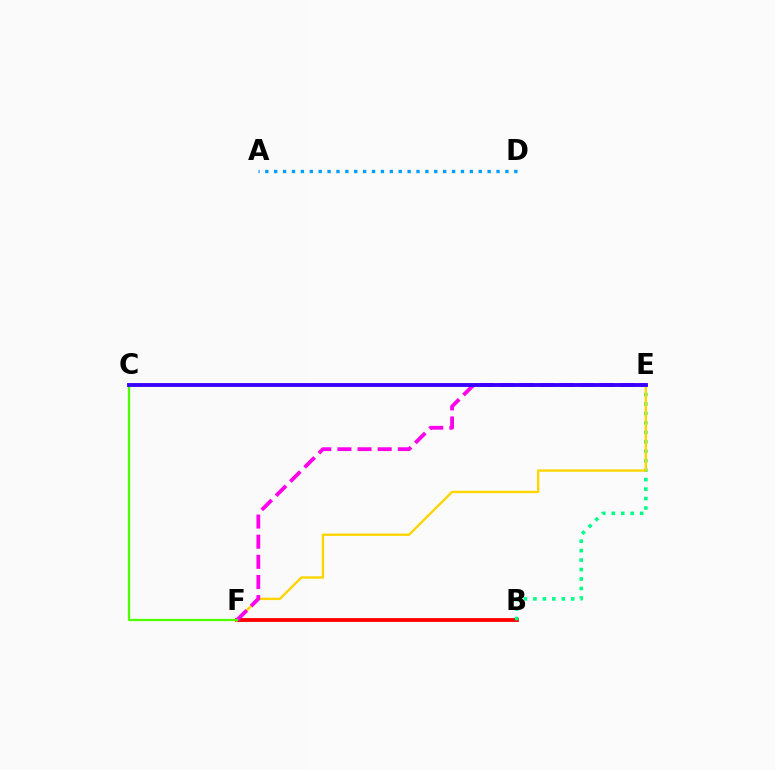{('B', 'F'): [{'color': '#ff0000', 'line_style': 'solid', 'thickness': 2.76}], ('A', 'D'): [{'color': '#009eff', 'line_style': 'dotted', 'thickness': 2.42}], ('B', 'E'): [{'color': '#00ff86', 'line_style': 'dotted', 'thickness': 2.57}], ('E', 'F'): [{'color': '#ffd500', 'line_style': 'solid', 'thickness': 1.71}, {'color': '#ff00ed', 'line_style': 'dashed', 'thickness': 2.73}], ('C', 'F'): [{'color': '#4fff00', 'line_style': 'solid', 'thickness': 1.63}], ('C', 'E'): [{'color': '#3700ff', 'line_style': 'solid', 'thickness': 2.77}]}